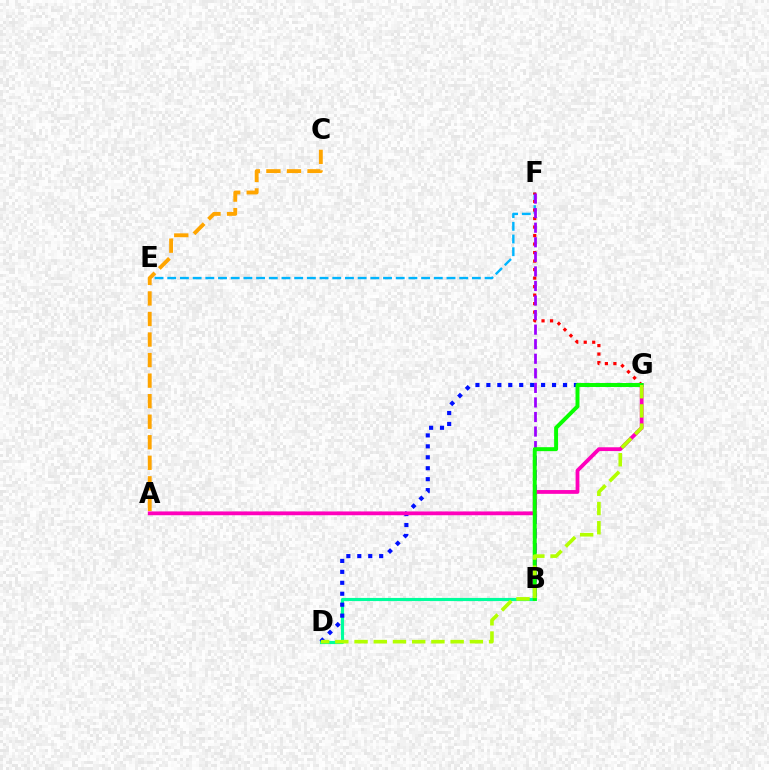{('E', 'F'): [{'color': '#00b5ff', 'line_style': 'dashed', 'thickness': 1.72}], ('F', 'G'): [{'color': '#ff0000', 'line_style': 'dotted', 'thickness': 2.31}], ('B', 'D'): [{'color': '#00ff9d', 'line_style': 'solid', 'thickness': 2.26}], ('B', 'F'): [{'color': '#9b00ff', 'line_style': 'dashed', 'thickness': 1.98}], ('A', 'C'): [{'color': '#ffa500', 'line_style': 'dashed', 'thickness': 2.79}], ('D', 'G'): [{'color': '#0010ff', 'line_style': 'dotted', 'thickness': 2.97}, {'color': '#b3ff00', 'line_style': 'dashed', 'thickness': 2.61}], ('A', 'G'): [{'color': '#ff00bd', 'line_style': 'solid', 'thickness': 2.73}], ('B', 'G'): [{'color': '#08ff00', 'line_style': 'solid', 'thickness': 2.85}]}